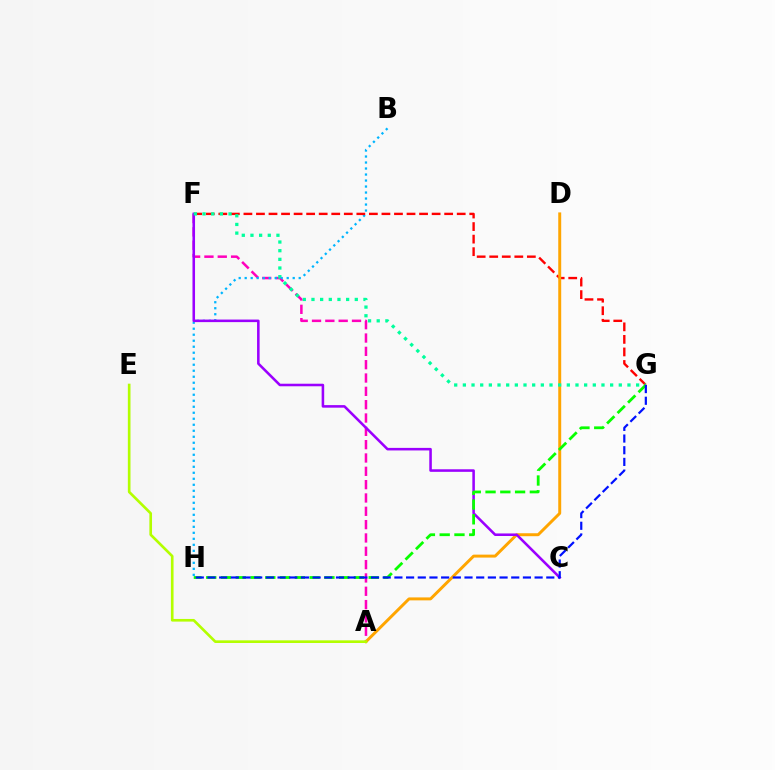{('A', 'F'): [{'color': '#ff00bd', 'line_style': 'dashed', 'thickness': 1.81}], ('B', 'H'): [{'color': '#00b5ff', 'line_style': 'dotted', 'thickness': 1.63}], ('F', 'G'): [{'color': '#ff0000', 'line_style': 'dashed', 'thickness': 1.7}, {'color': '#00ff9d', 'line_style': 'dotted', 'thickness': 2.35}], ('A', 'D'): [{'color': '#ffa500', 'line_style': 'solid', 'thickness': 2.13}], ('C', 'F'): [{'color': '#9b00ff', 'line_style': 'solid', 'thickness': 1.84}], ('G', 'H'): [{'color': '#08ff00', 'line_style': 'dashed', 'thickness': 2.01}, {'color': '#0010ff', 'line_style': 'dashed', 'thickness': 1.59}], ('A', 'E'): [{'color': '#b3ff00', 'line_style': 'solid', 'thickness': 1.91}]}